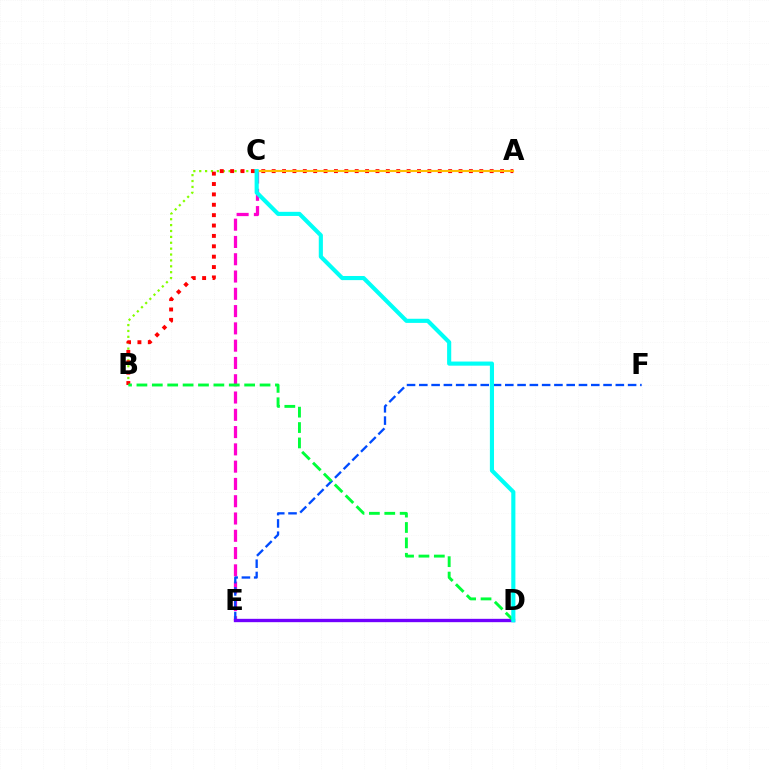{('C', 'E'): [{'color': '#ff00cf', 'line_style': 'dashed', 'thickness': 2.35}], ('B', 'C'): [{'color': '#84ff00', 'line_style': 'dotted', 'thickness': 1.6}], ('E', 'F'): [{'color': '#004bff', 'line_style': 'dashed', 'thickness': 1.67}], ('D', 'E'): [{'color': '#7200ff', 'line_style': 'solid', 'thickness': 2.41}], ('A', 'B'): [{'color': '#ff0000', 'line_style': 'dotted', 'thickness': 2.82}], ('B', 'D'): [{'color': '#00ff39', 'line_style': 'dashed', 'thickness': 2.09}], ('A', 'C'): [{'color': '#ffbd00', 'line_style': 'solid', 'thickness': 1.53}], ('C', 'D'): [{'color': '#00fff6', 'line_style': 'solid', 'thickness': 2.97}]}